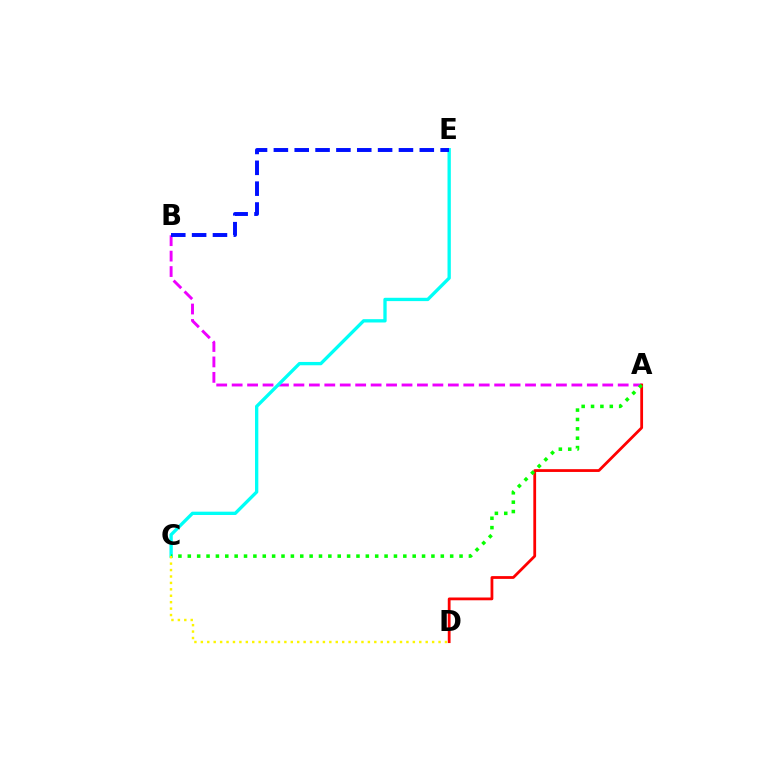{('A', 'B'): [{'color': '#ee00ff', 'line_style': 'dashed', 'thickness': 2.1}], ('A', 'D'): [{'color': '#ff0000', 'line_style': 'solid', 'thickness': 2.0}], ('C', 'E'): [{'color': '#00fff6', 'line_style': 'solid', 'thickness': 2.39}], ('A', 'C'): [{'color': '#08ff00', 'line_style': 'dotted', 'thickness': 2.55}], ('C', 'D'): [{'color': '#fcf500', 'line_style': 'dotted', 'thickness': 1.75}], ('B', 'E'): [{'color': '#0010ff', 'line_style': 'dashed', 'thickness': 2.83}]}